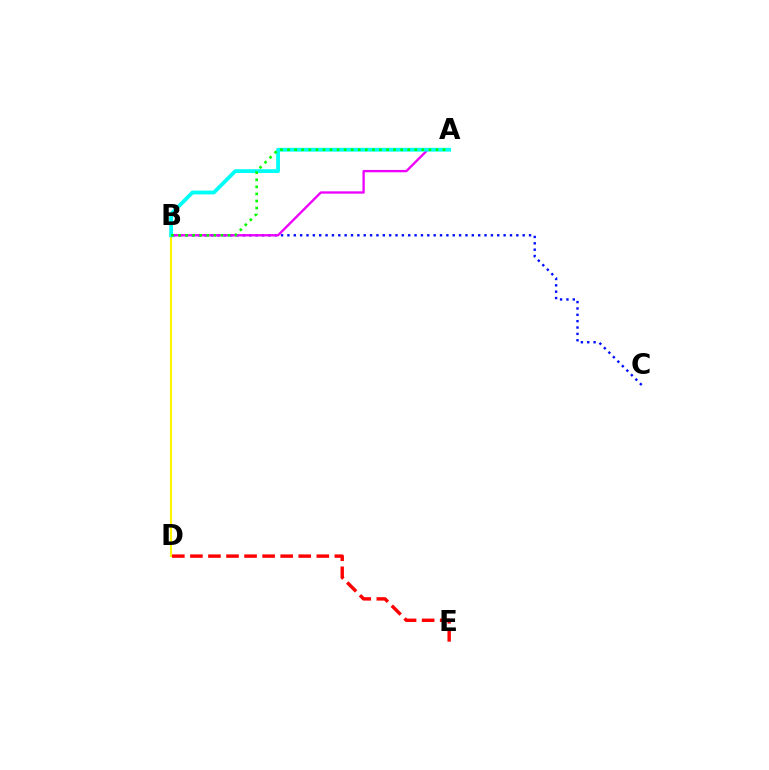{('B', 'D'): [{'color': '#fcf500', 'line_style': 'solid', 'thickness': 1.52}], ('B', 'C'): [{'color': '#0010ff', 'line_style': 'dotted', 'thickness': 1.73}], ('A', 'B'): [{'color': '#ee00ff', 'line_style': 'solid', 'thickness': 1.68}, {'color': '#00fff6', 'line_style': 'solid', 'thickness': 2.74}, {'color': '#08ff00', 'line_style': 'dotted', 'thickness': 1.92}], ('D', 'E'): [{'color': '#ff0000', 'line_style': 'dashed', 'thickness': 2.45}]}